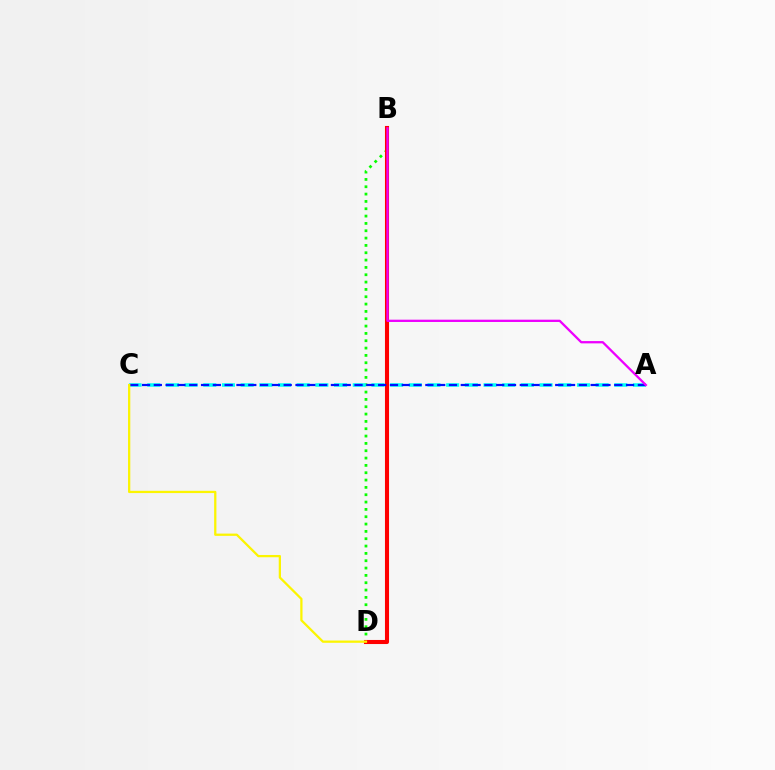{('B', 'D'): [{'color': '#08ff00', 'line_style': 'dotted', 'thickness': 1.99}, {'color': '#ff0000', 'line_style': 'solid', 'thickness': 2.93}], ('A', 'C'): [{'color': '#00fff6', 'line_style': 'dashed', 'thickness': 2.54}, {'color': '#0010ff', 'line_style': 'dashed', 'thickness': 1.6}], ('A', 'B'): [{'color': '#ee00ff', 'line_style': 'solid', 'thickness': 1.65}], ('C', 'D'): [{'color': '#fcf500', 'line_style': 'solid', 'thickness': 1.63}]}